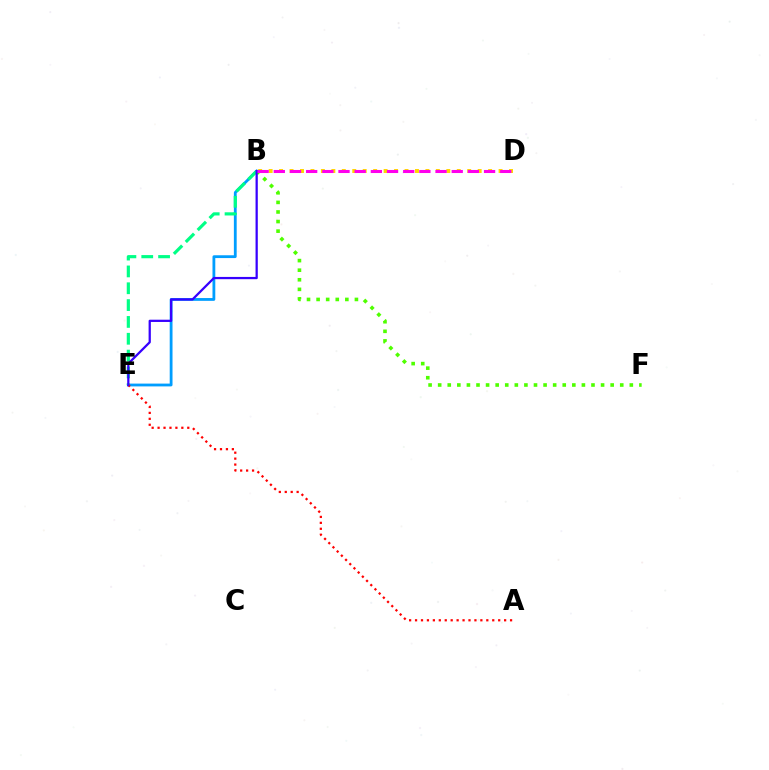{('B', 'D'): [{'color': '#ffd500', 'line_style': 'dotted', 'thickness': 2.84}, {'color': '#ff00ed', 'line_style': 'dashed', 'thickness': 2.2}], ('B', 'F'): [{'color': '#4fff00', 'line_style': 'dotted', 'thickness': 2.6}], ('B', 'E'): [{'color': '#009eff', 'line_style': 'solid', 'thickness': 2.02}, {'color': '#00ff86', 'line_style': 'dashed', 'thickness': 2.29}, {'color': '#3700ff', 'line_style': 'solid', 'thickness': 1.62}], ('A', 'E'): [{'color': '#ff0000', 'line_style': 'dotted', 'thickness': 1.61}]}